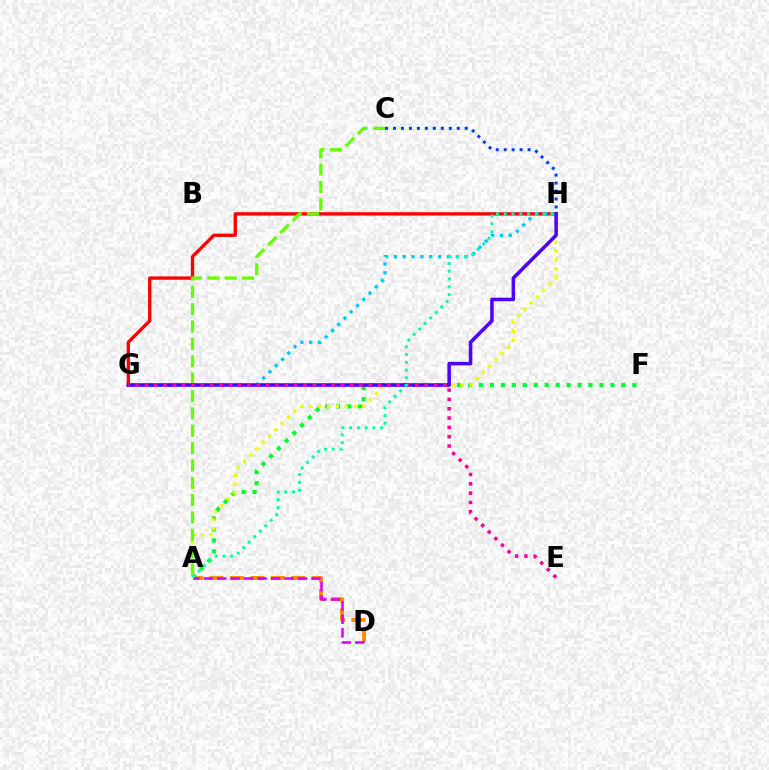{('A', 'D'): [{'color': '#ff8800', 'line_style': 'dashed', 'thickness': 2.78}, {'color': '#d600ff', 'line_style': 'dashed', 'thickness': 1.83}], ('G', 'H'): [{'color': '#ff0000', 'line_style': 'solid', 'thickness': 2.39}, {'color': '#00c7ff', 'line_style': 'dotted', 'thickness': 2.4}, {'color': '#4f00ff', 'line_style': 'solid', 'thickness': 2.55}], ('A', 'F'): [{'color': '#00ff27', 'line_style': 'dotted', 'thickness': 2.98}], ('C', 'H'): [{'color': '#003fff', 'line_style': 'dotted', 'thickness': 2.17}], ('A', 'H'): [{'color': '#eeff00', 'line_style': 'dotted', 'thickness': 2.42}, {'color': '#00ffaf', 'line_style': 'dotted', 'thickness': 2.11}], ('A', 'C'): [{'color': '#66ff00', 'line_style': 'dashed', 'thickness': 2.36}], ('E', 'G'): [{'color': '#ff00a0', 'line_style': 'dotted', 'thickness': 2.53}]}